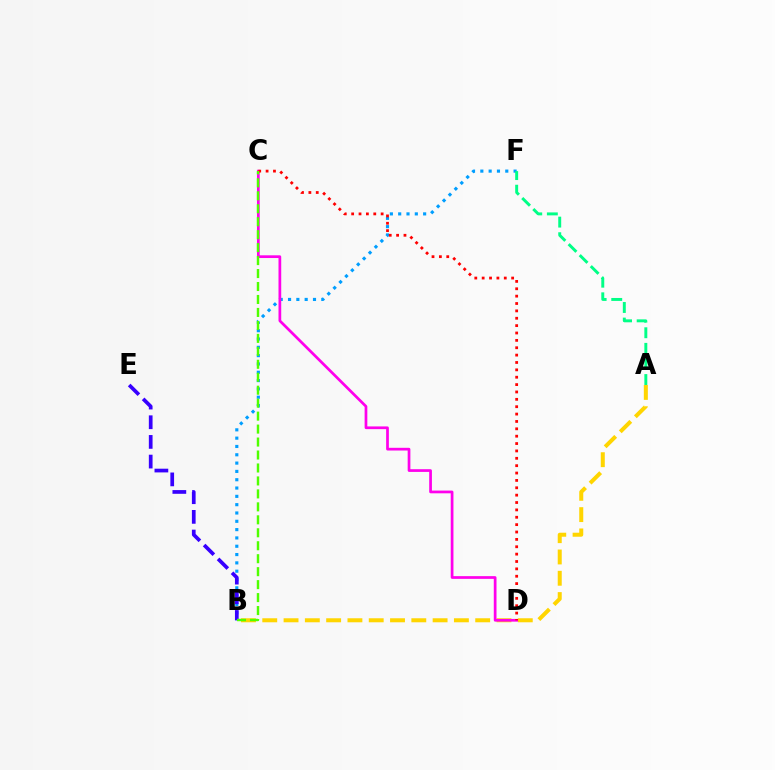{('B', 'F'): [{'color': '#009eff', 'line_style': 'dotted', 'thickness': 2.26}], ('B', 'E'): [{'color': '#3700ff', 'line_style': 'dashed', 'thickness': 2.67}], ('A', 'B'): [{'color': '#ffd500', 'line_style': 'dashed', 'thickness': 2.89}], ('C', 'D'): [{'color': '#ff00ed', 'line_style': 'solid', 'thickness': 1.96}, {'color': '#ff0000', 'line_style': 'dotted', 'thickness': 2.0}], ('B', 'C'): [{'color': '#4fff00', 'line_style': 'dashed', 'thickness': 1.76}], ('A', 'F'): [{'color': '#00ff86', 'line_style': 'dashed', 'thickness': 2.12}]}